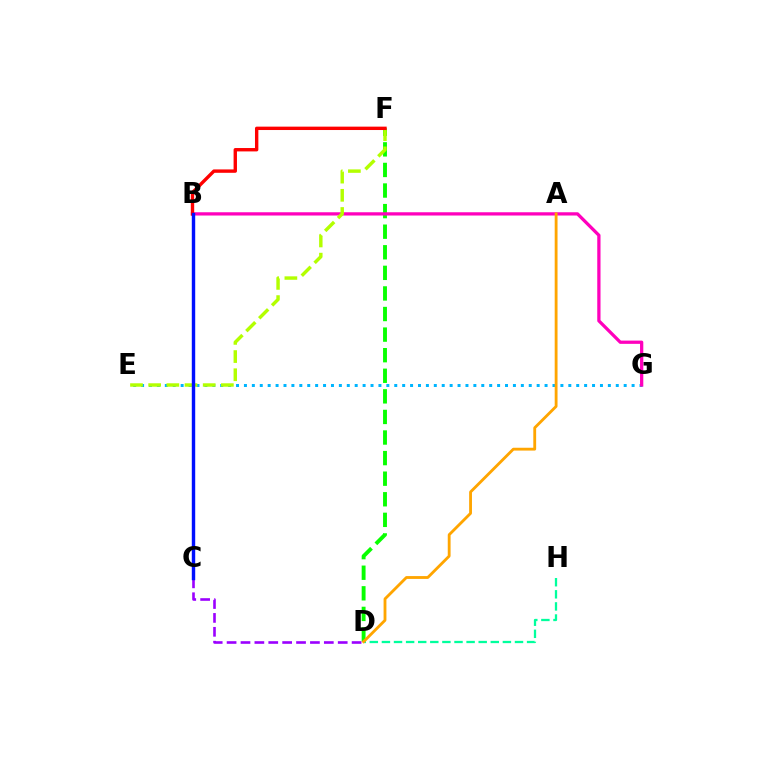{('D', 'F'): [{'color': '#08ff00', 'line_style': 'dashed', 'thickness': 2.8}], ('E', 'G'): [{'color': '#00b5ff', 'line_style': 'dotted', 'thickness': 2.15}], ('B', 'G'): [{'color': '#ff00bd', 'line_style': 'solid', 'thickness': 2.35}], ('E', 'F'): [{'color': '#b3ff00', 'line_style': 'dashed', 'thickness': 2.47}], ('B', 'F'): [{'color': '#ff0000', 'line_style': 'solid', 'thickness': 2.44}], ('D', 'H'): [{'color': '#00ff9d', 'line_style': 'dashed', 'thickness': 1.64}], ('C', 'D'): [{'color': '#9b00ff', 'line_style': 'dashed', 'thickness': 1.89}], ('B', 'C'): [{'color': '#0010ff', 'line_style': 'solid', 'thickness': 2.46}], ('A', 'D'): [{'color': '#ffa500', 'line_style': 'solid', 'thickness': 2.04}]}